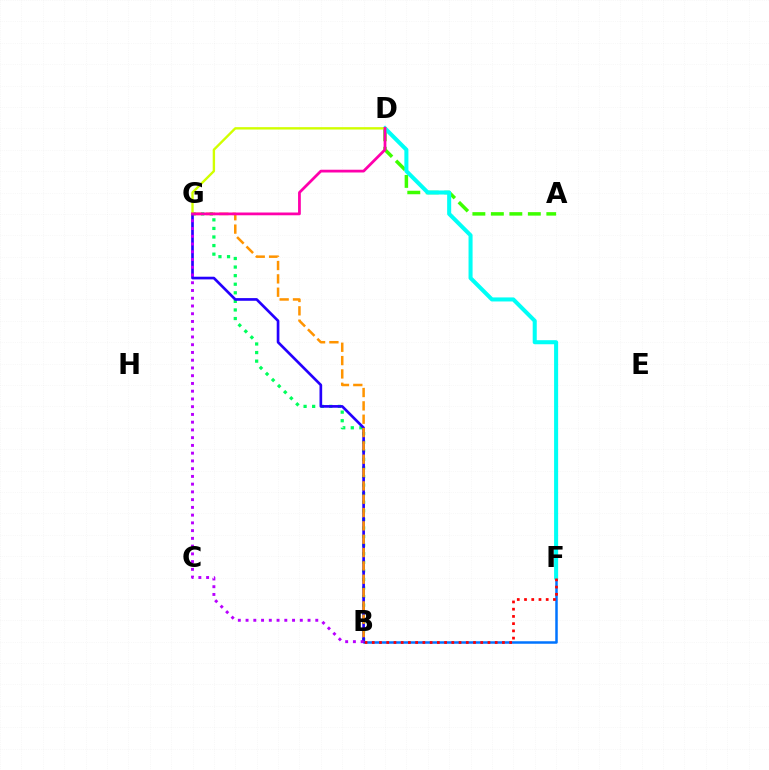{('B', 'F'): [{'color': '#0074ff', 'line_style': 'solid', 'thickness': 1.8}, {'color': '#ff0000', 'line_style': 'dotted', 'thickness': 1.96}], ('A', 'D'): [{'color': '#3dff00', 'line_style': 'dashed', 'thickness': 2.51}], ('D', 'F'): [{'color': '#00fff6', 'line_style': 'solid', 'thickness': 2.91}], ('B', 'G'): [{'color': '#00ff5c', 'line_style': 'dotted', 'thickness': 2.33}, {'color': '#2500ff', 'line_style': 'solid', 'thickness': 1.93}, {'color': '#ff9400', 'line_style': 'dashed', 'thickness': 1.81}, {'color': '#b900ff', 'line_style': 'dotted', 'thickness': 2.1}], ('D', 'G'): [{'color': '#d1ff00', 'line_style': 'solid', 'thickness': 1.71}, {'color': '#ff00ac', 'line_style': 'solid', 'thickness': 1.99}]}